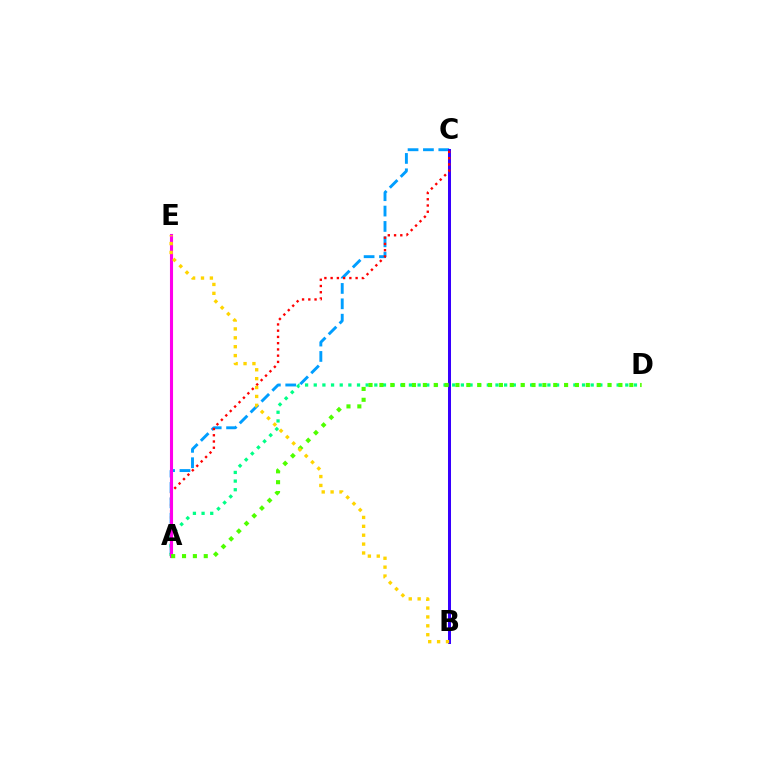{('A', 'C'): [{'color': '#009eff', 'line_style': 'dashed', 'thickness': 2.09}, {'color': '#ff0000', 'line_style': 'dotted', 'thickness': 1.7}], ('B', 'C'): [{'color': '#3700ff', 'line_style': 'solid', 'thickness': 2.16}], ('A', 'D'): [{'color': '#00ff86', 'line_style': 'dotted', 'thickness': 2.35}, {'color': '#4fff00', 'line_style': 'dotted', 'thickness': 2.95}], ('A', 'E'): [{'color': '#ff00ed', 'line_style': 'solid', 'thickness': 2.22}], ('B', 'E'): [{'color': '#ffd500', 'line_style': 'dotted', 'thickness': 2.42}]}